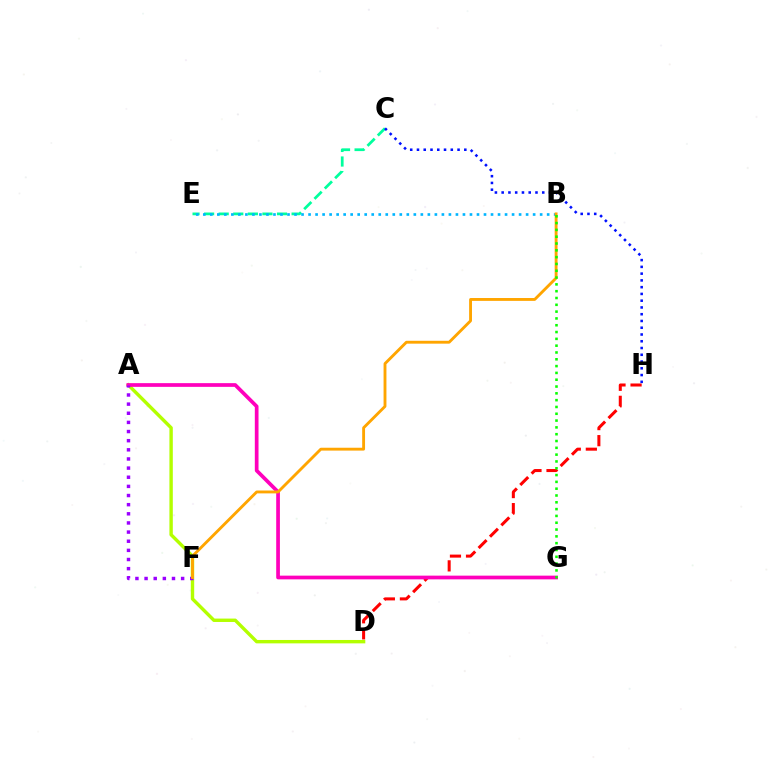{('D', 'H'): [{'color': '#ff0000', 'line_style': 'dashed', 'thickness': 2.18}], ('C', 'E'): [{'color': '#00ff9d', 'line_style': 'dashed', 'thickness': 1.98}], ('A', 'D'): [{'color': '#b3ff00', 'line_style': 'solid', 'thickness': 2.44}], ('B', 'E'): [{'color': '#00b5ff', 'line_style': 'dotted', 'thickness': 1.91}], ('A', 'G'): [{'color': '#ff00bd', 'line_style': 'solid', 'thickness': 2.67}], ('A', 'F'): [{'color': '#9b00ff', 'line_style': 'dotted', 'thickness': 2.48}], ('B', 'F'): [{'color': '#ffa500', 'line_style': 'solid', 'thickness': 2.06}], ('B', 'G'): [{'color': '#08ff00', 'line_style': 'dotted', 'thickness': 1.85}], ('C', 'H'): [{'color': '#0010ff', 'line_style': 'dotted', 'thickness': 1.84}]}